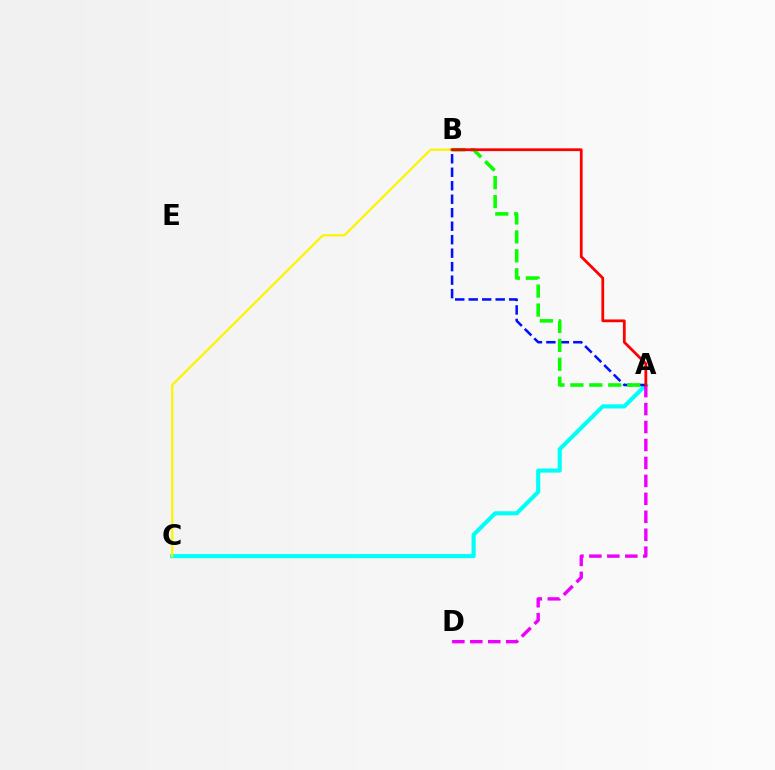{('A', 'C'): [{'color': '#00fff6', 'line_style': 'solid', 'thickness': 2.97}], ('A', 'D'): [{'color': '#ee00ff', 'line_style': 'dashed', 'thickness': 2.44}], ('B', 'C'): [{'color': '#fcf500', 'line_style': 'solid', 'thickness': 1.62}], ('A', 'B'): [{'color': '#0010ff', 'line_style': 'dashed', 'thickness': 1.83}, {'color': '#08ff00', 'line_style': 'dashed', 'thickness': 2.57}, {'color': '#ff0000', 'line_style': 'solid', 'thickness': 2.0}]}